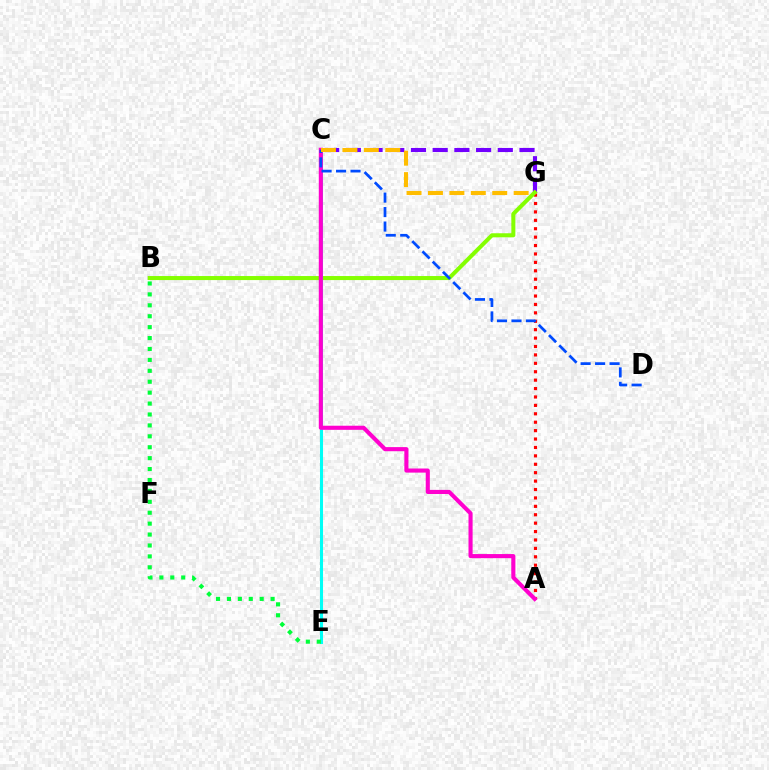{('C', 'G'): [{'color': '#7200ff', 'line_style': 'dashed', 'thickness': 2.95}, {'color': '#ffbd00', 'line_style': 'dashed', 'thickness': 2.91}], ('A', 'G'): [{'color': '#ff0000', 'line_style': 'dotted', 'thickness': 2.29}], ('B', 'G'): [{'color': '#84ff00', 'line_style': 'solid', 'thickness': 2.9}], ('C', 'E'): [{'color': '#00fff6', 'line_style': 'solid', 'thickness': 2.2}], ('A', 'C'): [{'color': '#ff00cf', 'line_style': 'solid', 'thickness': 2.96}], ('C', 'D'): [{'color': '#004bff', 'line_style': 'dashed', 'thickness': 1.97}], ('B', 'E'): [{'color': '#00ff39', 'line_style': 'dotted', 'thickness': 2.97}]}